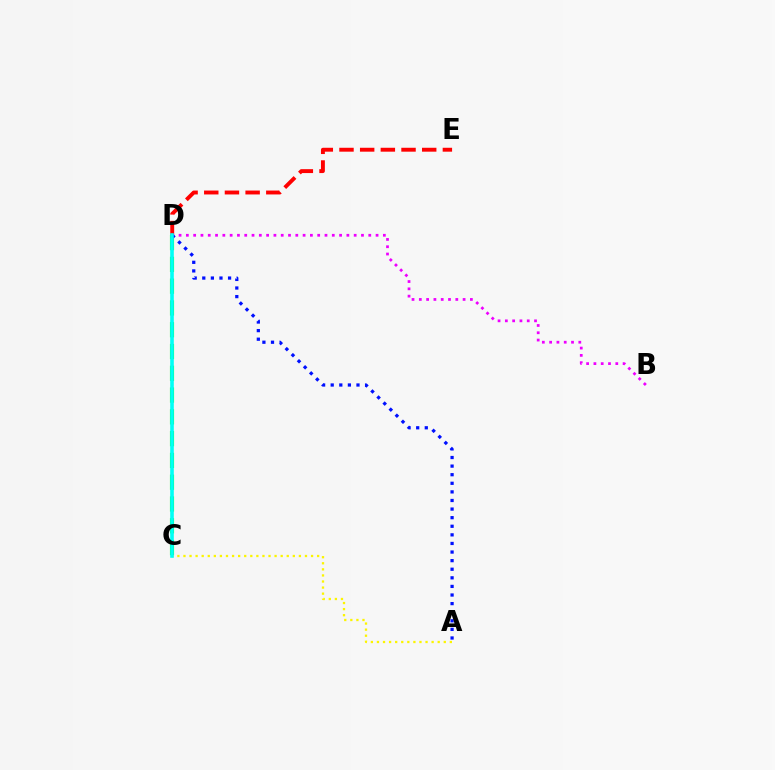{('D', 'E'): [{'color': '#ff0000', 'line_style': 'dashed', 'thickness': 2.81}], ('C', 'D'): [{'color': '#08ff00', 'line_style': 'dashed', 'thickness': 2.96}, {'color': '#00fff6', 'line_style': 'solid', 'thickness': 2.6}], ('A', 'C'): [{'color': '#fcf500', 'line_style': 'dotted', 'thickness': 1.65}], ('B', 'D'): [{'color': '#ee00ff', 'line_style': 'dotted', 'thickness': 1.98}], ('A', 'D'): [{'color': '#0010ff', 'line_style': 'dotted', 'thickness': 2.33}]}